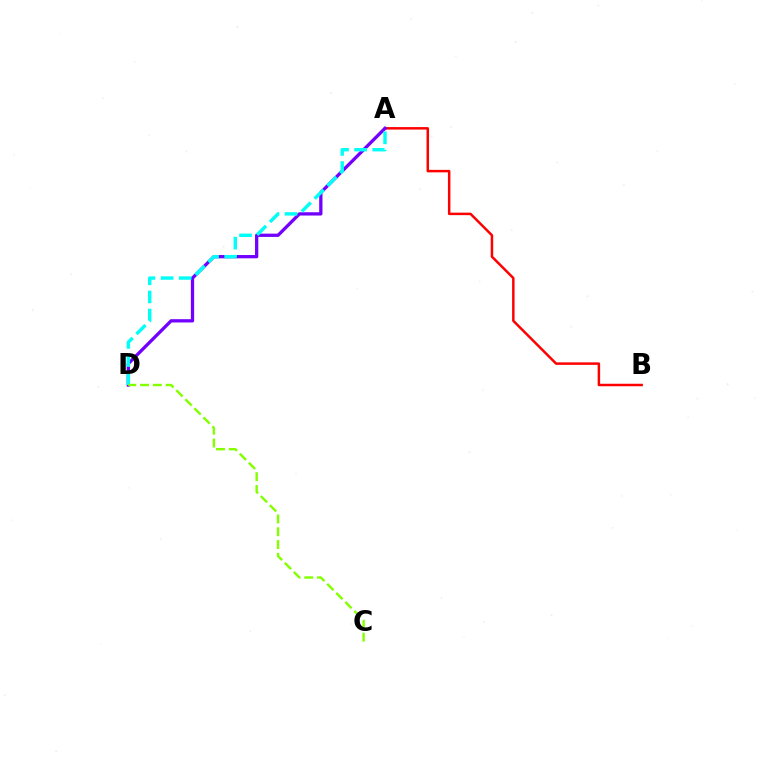{('A', 'B'): [{'color': '#ff0000', 'line_style': 'solid', 'thickness': 1.79}], ('A', 'D'): [{'color': '#7200ff', 'line_style': 'solid', 'thickness': 2.36}, {'color': '#00fff6', 'line_style': 'dashed', 'thickness': 2.46}], ('C', 'D'): [{'color': '#84ff00', 'line_style': 'dashed', 'thickness': 1.74}]}